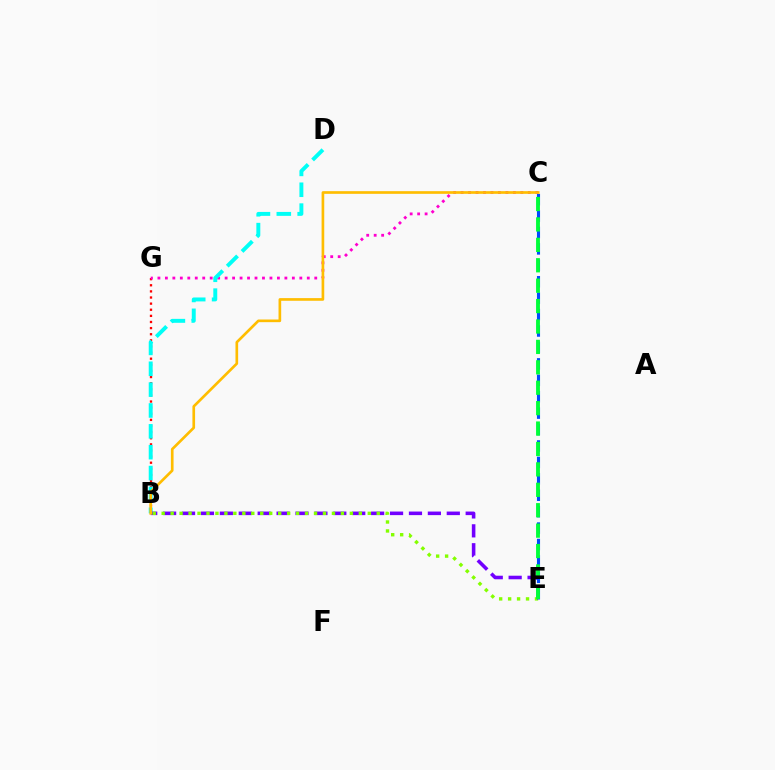{('B', 'G'): [{'color': '#ff0000', 'line_style': 'dotted', 'thickness': 1.66}], ('C', 'G'): [{'color': '#ff00cf', 'line_style': 'dotted', 'thickness': 2.03}], ('B', 'D'): [{'color': '#00fff6', 'line_style': 'dashed', 'thickness': 2.83}], ('B', 'E'): [{'color': '#7200ff', 'line_style': 'dashed', 'thickness': 2.57}, {'color': '#84ff00', 'line_style': 'dotted', 'thickness': 2.43}], ('C', 'E'): [{'color': '#004bff', 'line_style': 'dashed', 'thickness': 2.23}, {'color': '#00ff39', 'line_style': 'dashed', 'thickness': 2.77}], ('B', 'C'): [{'color': '#ffbd00', 'line_style': 'solid', 'thickness': 1.92}]}